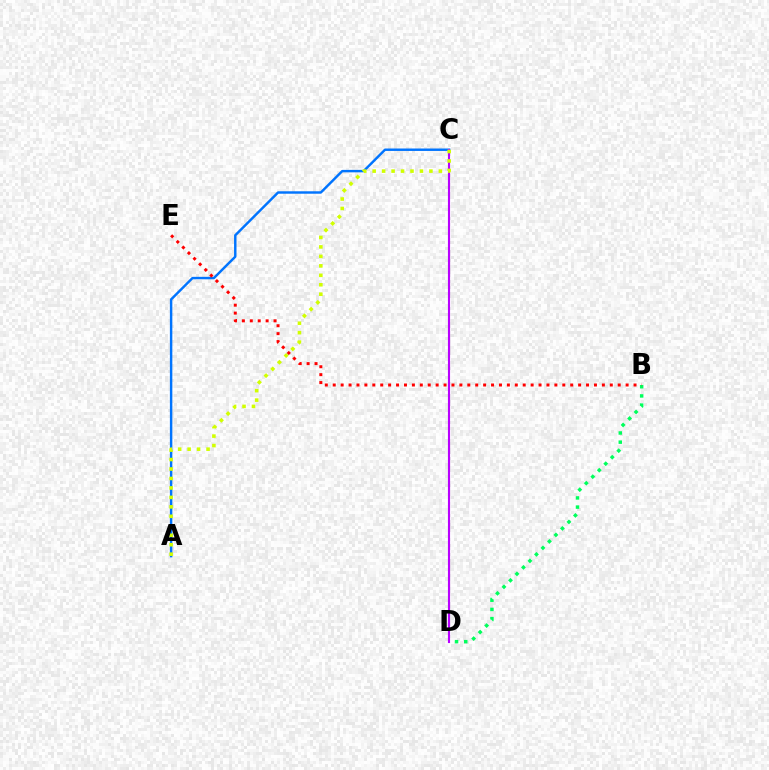{('B', 'D'): [{'color': '#00ff5c', 'line_style': 'dotted', 'thickness': 2.5}], ('A', 'C'): [{'color': '#0074ff', 'line_style': 'solid', 'thickness': 1.76}, {'color': '#d1ff00', 'line_style': 'dotted', 'thickness': 2.57}], ('C', 'D'): [{'color': '#b900ff', 'line_style': 'solid', 'thickness': 1.54}], ('B', 'E'): [{'color': '#ff0000', 'line_style': 'dotted', 'thickness': 2.15}]}